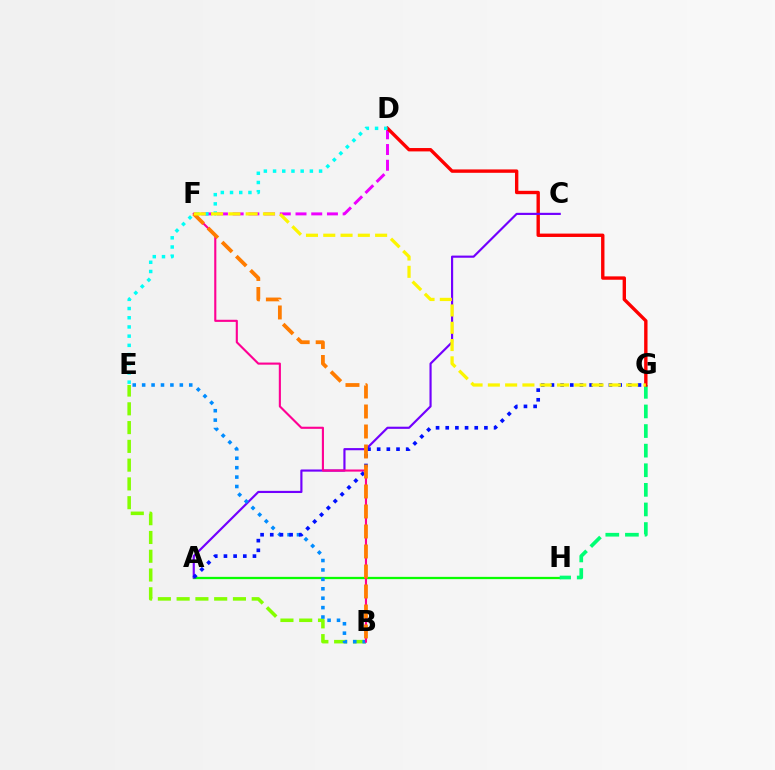{('D', 'F'): [{'color': '#ee00ff', 'line_style': 'dashed', 'thickness': 2.13}], ('A', 'H'): [{'color': '#08ff00', 'line_style': 'solid', 'thickness': 1.64}], ('B', 'E'): [{'color': '#84ff00', 'line_style': 'dashed', 'thickness': 2.55}, {'color': '#008cff', 'line_style': 'dotted', 'thickness': 2.56}], ('G', 'H'): [{'color': '#00ff74', 'line_style': 'dashed', 'thickness': 2.66}], ('D', 'G'): [{'color': '#ff0000', 'line_style': 'solid', 'thickness': 2.43}], ('A', 'C'): [{'color': '#7200ff', 'line_style': 'solid', 'thickness': 1.55}], ('B', 'F'): [{'color': '#ff0094', 'line_style': 'solid', 'thickness': 1.53}, {'color': '#ff7c00', 'line_style': 'dashed', 'thickness': 2.72}], ('A', 'G'): [{'color': '#0010ff', 'line_style': 'dotted', 'thickness': 2.63}], ('D', 'E'): [{'color': '#00fff6', 'line_style': 'dotted', 'thickness': 2.5}], ('F', 'G'): [{'color': '#fcf500', 'line_style': 'dashed', 'thickness': 2.35}]}